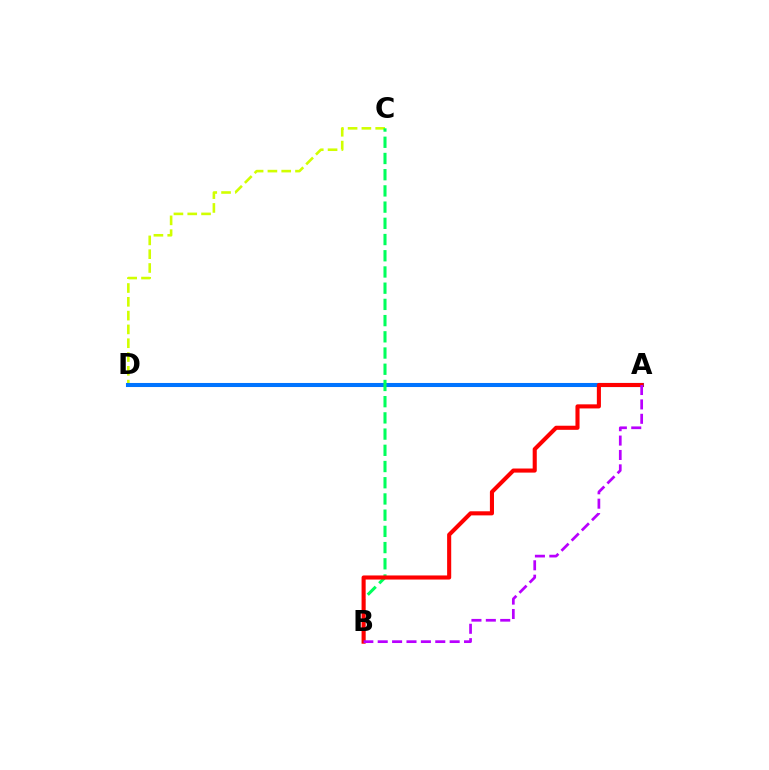{('C', 'D'): [{'color': '#d1ff00', 'line_style': 'dashed', 'thickness': 1.88}], ('A', 'D'): [{'color': '#0074ff', 'line_style': 'solid', 'thickness': 2.93}], ('B', 'C'): [{'color': '#00ff5c', 'line_style': 'dashed', 'thickness': 2.2}], ('A', 'B'): [{'color': '#ff0000', 'line_style': 'solid', 'thickness': 2.95}, {'color': '#b900ff', 'line_style': 'dashed', 'thickness': 1.95}]}